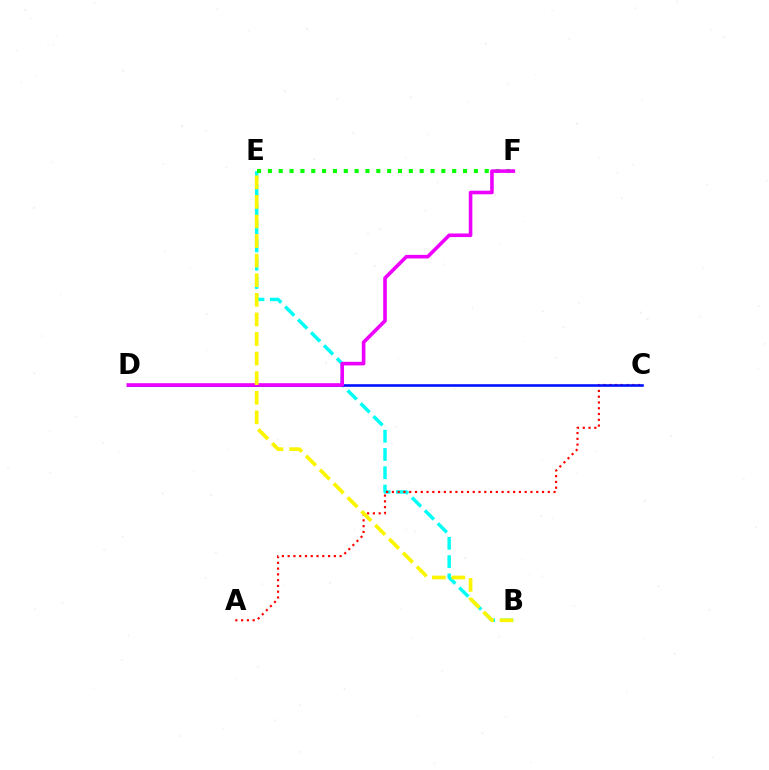{('B', 'E'): [{'color': '#00fff6', 'line_style': 'dashed', 'thickness': 2.48}, {'color': '#fcf500', 'line_style': 'dashed', 'thickness': 2.66}], ('E', 'F'): [{'color': '#08ff00', 'line_style': 'dotted', 'thickness': 2.95}], ('A', 'C'): [{'color': '#ff0000', 'line_style': 'dotted', 'thickness': 1.57}], ('C', 'D'): [{'color': '#0010ff', 'line_style': 'solid', 'thickness': 1.87}], ('D', 'F'): [{'color': '#ee00ff', 'line_style': 'solid', 'thickness': 2.59}]}